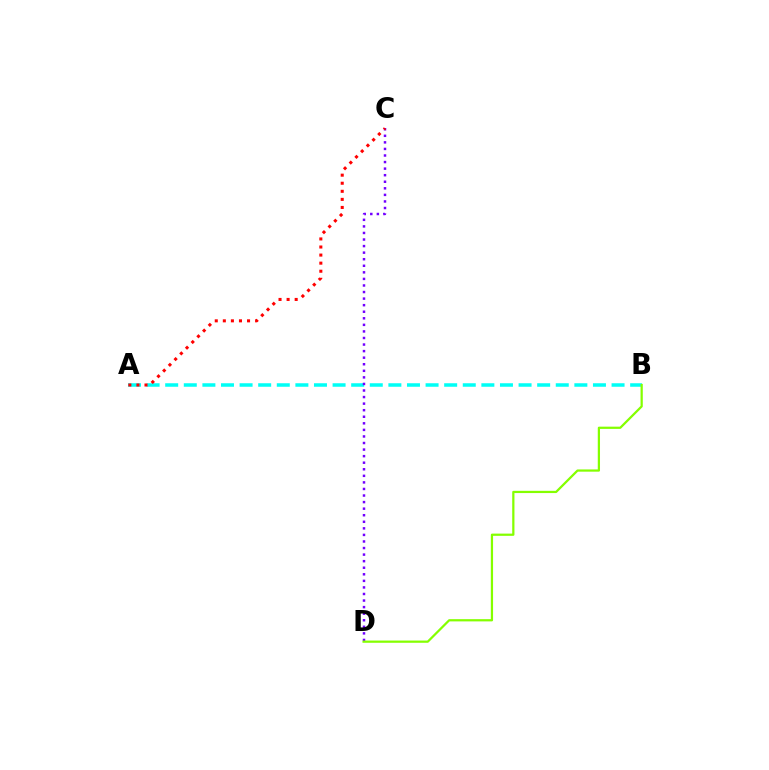{('A', 'B'): [{'color': '#00fff6', 'line_style': 'dashed', 'thickness': 2.53}], ('C', 'D'): [{'color': '#7200ff', 'line_style': 'dotted', 'thickness': 1.78}], ('A', 'C'): [{'color': '#ff0000', 'line_style': 'dotted', 'thickness': 2.19}], ('B', 'D'): [{'color': '#84ff00', 'line_style': 'solid', 'thickness': 1.61}]}